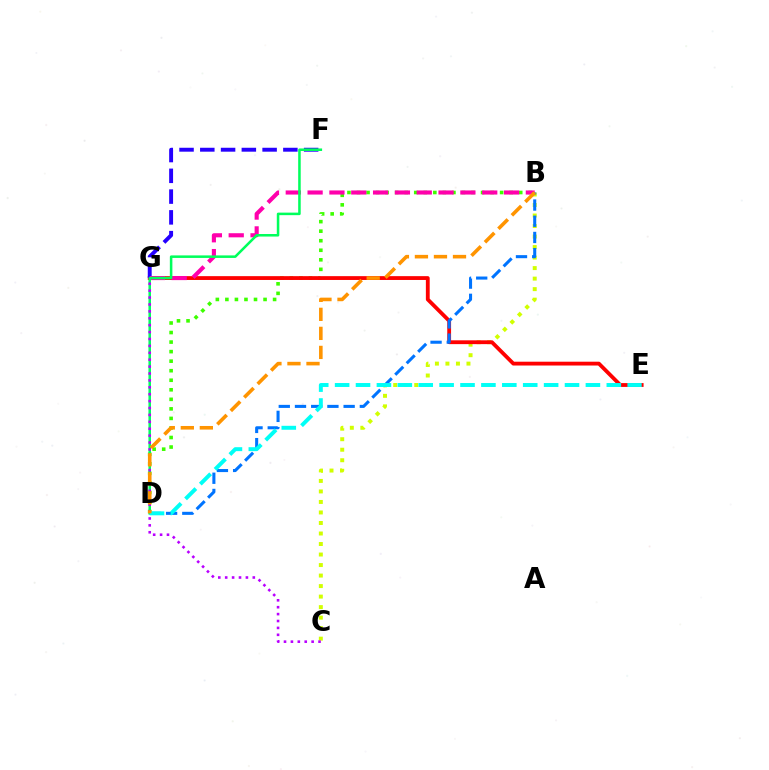{('B', 'D'): [{'color': '#3dff00', 'line_style': 'dotted', 'thickness': 2.59}, {'color': '#0074ff', 'line_style': 'dashed', 'thickness': 2.2}, {'color': '#ff9400', 'line_style': 'dashed', 'thickness': 2.59}], ('B', 'C'): [{'color': '#d1ff00', 'line_style': 'dotted', 'thickness': 2.86}], ('E', 'G'): [{'color': '#ff0000', 'line_style': 'solid', 'thickness': 2.75}], ('F', 'G'): [{'color': '#2500ff', 'line_style': 'dashed', 'thickness': 2.82}], ('B', 'G'): [{'color': '#ff00ac', 'line_style': 'dashed', 'thickness': 2.97}], ('D', 'F'): [{'color': '#00ff5c', 'line_style': 'solid', 'thickness': 1.83}], ('C', 'G'): [{'color': '#b900ff', 'line_style': 'dotted', 'thickness': 1.88}], ('D', 'E'): [{'color': '#00fff6', 'line_style': 'dashed', 'thickness': 2.84}]}